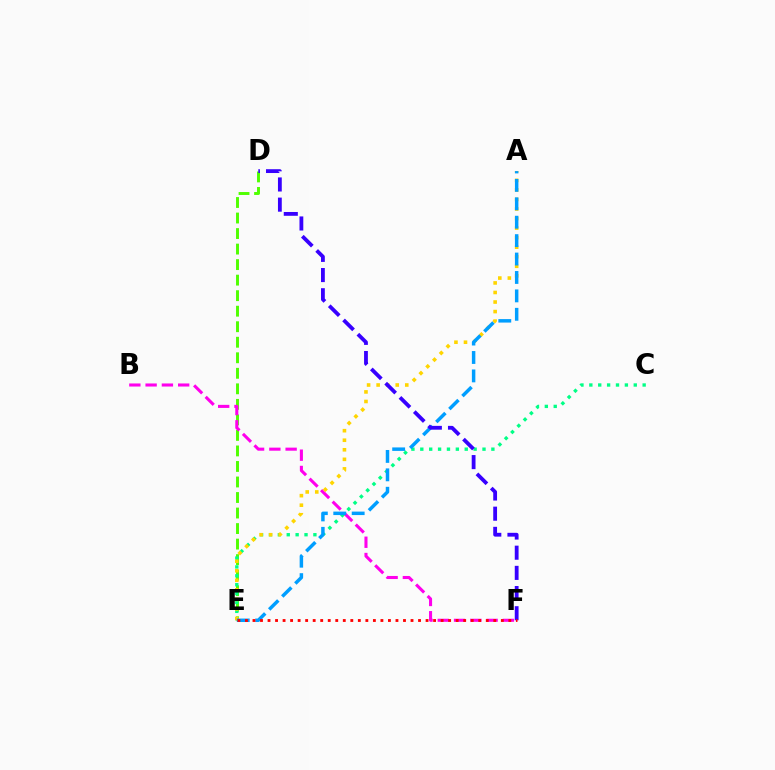{('D', 'E'): [{'color': '#4fff00', 'line_style': 'dashed', 'thickness': 2.11}], ('C', 'E'): [{'color': '#00ff86', 'line_style': 'dotted', 'thickness': 2.41}], ('B', 'F'): [{'color': '#ff00ed', 'line_style': 'dashed', 'thickness': 2.21}], ('A', 'E'): [{'color': '#ffd500', 'line_style': 'dotted', 'thickness': 2.59}, {'color': '#009eff', 'line_style': 'dashed', 'thickness': 2.5}], ('D', 'F'): [{'color': '#3700ff', 'line_style': 'dashed', 'thickness': 2.74}], ('E', 'F'): [{'color': '#ff0000', 'line_style': 'dotted', 'thickness': 2.04}]}